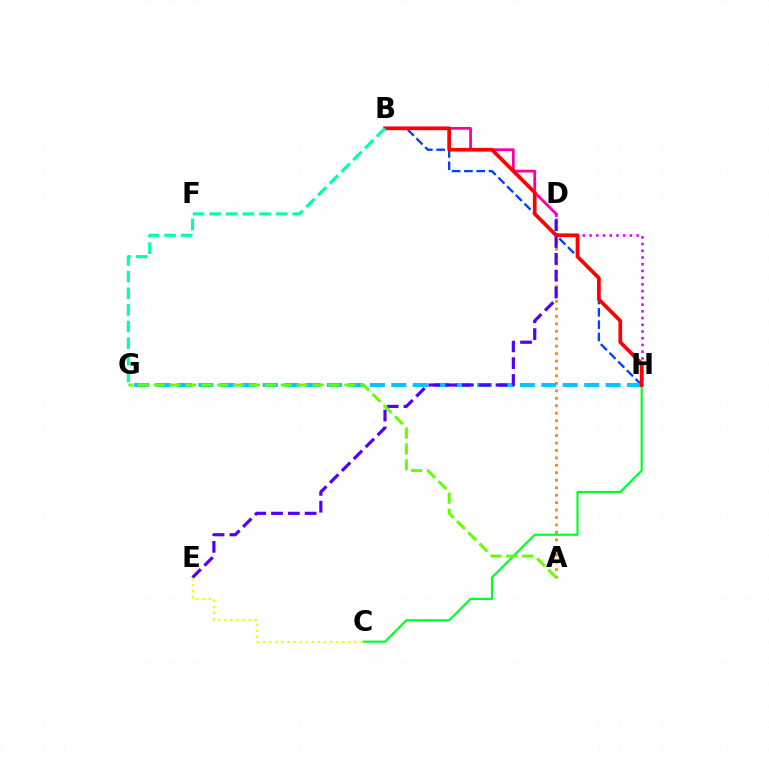{('A', 'D'): [{'color': '#ff8800', 'line_style': 'dotted', 'thickness': 2.02}], ('B', 'H'): [{'color': '#003fff', 'line_style': 'dashed', 'thickness': 1.67}, {'color': '#ff0000', 'line_style': 'solid', 'thickness': 2.67}], ('B', 'D'): [{'color': '#ff00a0', 'line_style': 'solid', 'thickness': 2.0}], ('D', 'H'): [{'color': '#d600ff', 'line_style': 'dotted', 'thickness': 1.83}], ('C', 'H'): [{'color': '#00ff27', 'line_style': 'solid', 'thickness': 1.55}], ('G', 'H'): [{'color': '#00c7ff', 'line_style': 'dashed', 'thickness': 2.91}], ('D', 'E'): [{'color': '#4f00ff', 'line_style': 'dashed', 'thickness': 2.28}], ('B', 'G'): [{'color': '#00ffaf', 'line_style': 'dashed', 'thickness': 2.26}], ('A', 'G'): [{'color': '#66ff00', 'line_style': 'dashed', 'thickness': 2.16}], ('C', 'E'): [{'color': '#eeff00', 'line_style': 'dotted', 'thickness': 1.65}]}